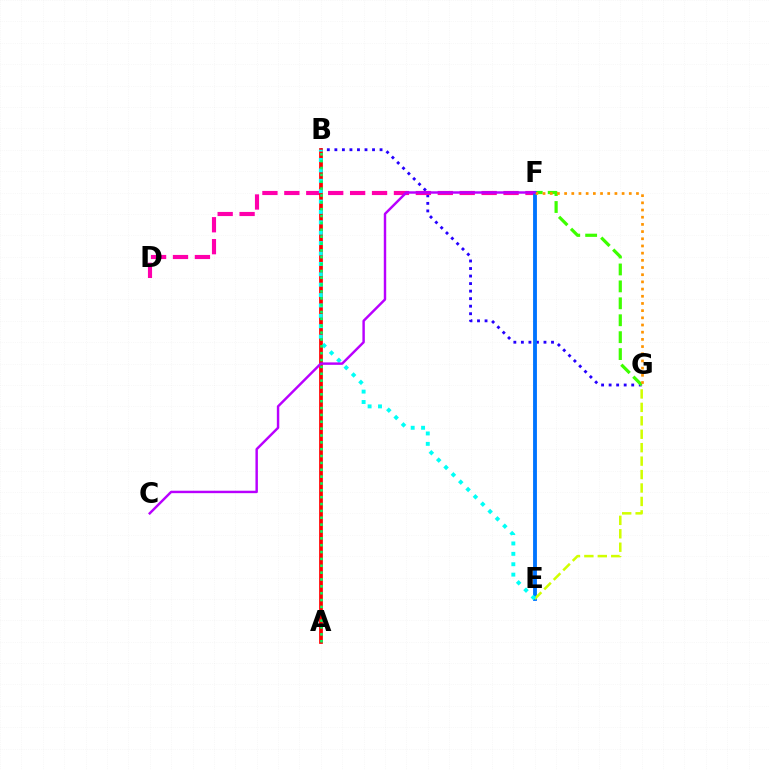{('B', 'G'): [{'color': '#2500ff', 'line_style': 'dotted', 'thickness': 2.05}], ('D', 'F'): [{'color': '#ff00ac', 'line_style': 'dashed', 'thickness': 2.98}], ('F', 'G'): [{'color': '#3dff00', 'line_style': 'dashed', 'thickness': 2.3}, {'color': '#ff9400', 'line_style': 'dotted', 'thickness': 1.95}], ('A', 'B'): [{'color': '#ff0000', 'line_style': 'solid', 'thickness': 2.69}, {'color': '#00ff5c', 'line_style': 'dotted', 'thickness': 1.86}], ('E', 'F'): [{'color': '#0074ff', 'line_style': 'solid', 'thickness': 2.77}], ('E', 'G'): [{'color': '#d1ff00', 'line_style': 'dashed', 'thickness': 1.83}], ('B', 'E'): [{'color': '#00fff6', 'line_style': 'dotted', 'thickness': 2.82}], ('C', 'F'): [{'color': '#b900ff', 'line_style': 'solid', 'thickness': 1.76}]}